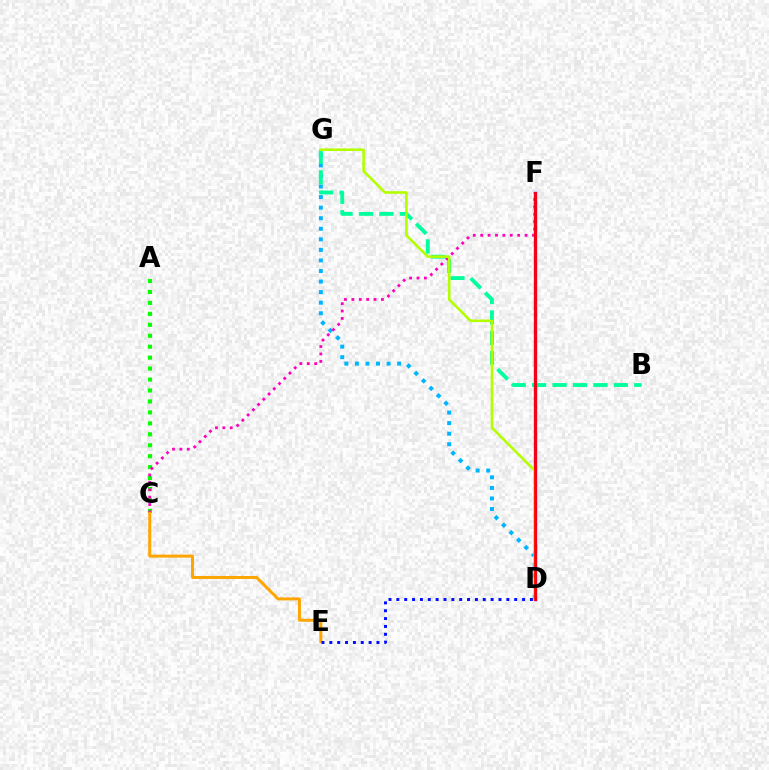{('D', 'G'): [{'color': '#00b5ff', 'line_style': 'dotted', 'thickness': 2.87}, {'color': '#b3ff00', 'line_style': 'solid', 'thickness': 1.88}], ('A', 'C'): [{'color': '#08ff00', 'line_style': 'dotted', 'thickness': 2.97}], ('B', 'G'): [{'color': '#00ff9d', 'line_style': 'dashed', 'thickness': 2.78}], ('C', 'F'): [{'color': '#ff00bd', 'line_style': 'dotted', 'thickness': 2.01}], ('D', 'F'): [{'color': '#9b00ff', 'line_style': 'solid', 'thickness': 2.43}, {'color': '#ff0000', 'line_style': 'solid', 'thickness': 2.01}], ('C', 'E'): [{'color': '#ffa500', 'line_style': 'solid', 'thickness': 2.14}], ('D', 'E'): [{'color': '#0010ff', 'line_style': 'dotted', 'thickness': 2.13}]}